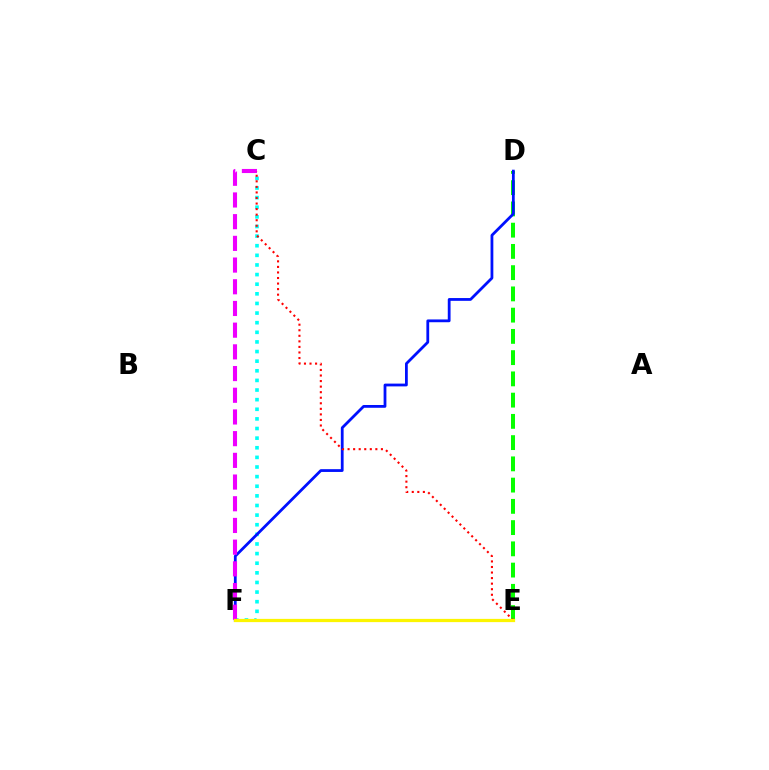{('D', 'E'): [{'color': '#08ff00', 'line_style': 'dashed', 'thickness': 2.89}], ('C', 'F'): [{'color': '#00fff6', 'line_style': 'dotted', 'thickness': 2.61}, {'color': '#ee00ff', 'line_style': 'dashed', 'thickness': 2.95}], ('D', 'F'): [{'color': '#0010ff', 'line_style': 'solid', 'thickness': 2.01}], ('C', 'E'): [{'color': '#ff0000', 'line_style': 'dotted', 'thickness': 1.51}], ('E', 'F'): [{'color': '#fcf500', 'line_style': 'solid', 'thickness': 2.33}]}